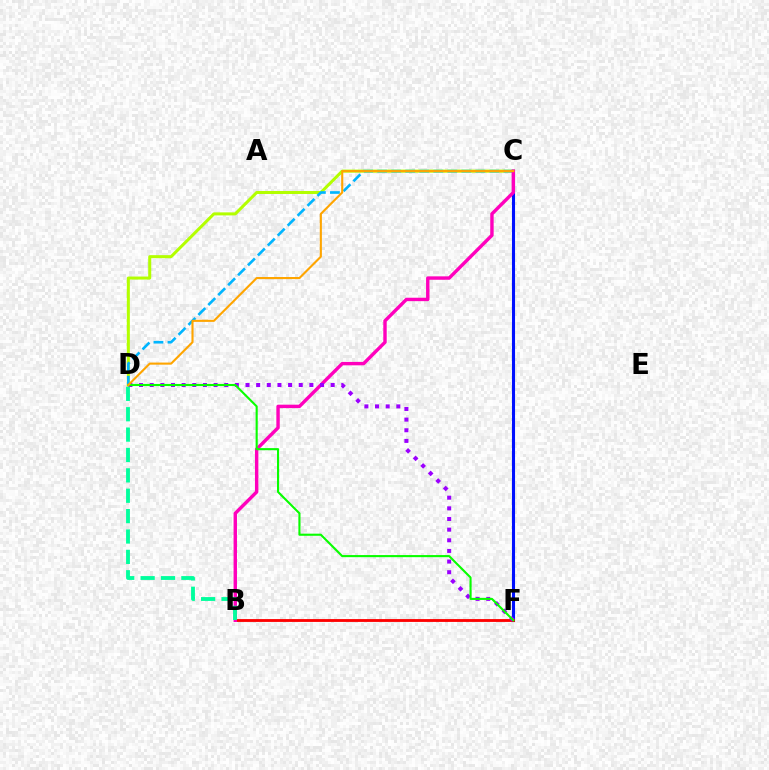{('C', 'D'): [{'color': '#b3ff00', 'line_style': 'solid', 'thickness': 2.18}, {'color': '#00b5ff', 'line_style': 'dashed', 'thickness': 1.91}, {'color': '#ffa500', 'line_style': 'solid', 'thickness': 1.52}], ('C', 'F'): [{'color': '#0010ff', 'line_style': 'solid', 'thickness': 2.22}], ('B', 'F'): [{'color': '#ff0000', 'line_style': 'solid', 'thickness': 2.05}], ('B', 'C'): [{'color': '#ff00bd', 'line_style': 'solid', 'thickness': 2.46}], ('D', 'F'): [{'color': '#9b00ff', 'line_style': 'dotted', 'thickness': 2.89}, {'color': '#08ff00', 'line_style': 'solid', 'thickness': 1.52}], ('B', 'D'): [{'color': '#00ff9d', 'line_style': 'dashed', 'thickness': 2.77}]}